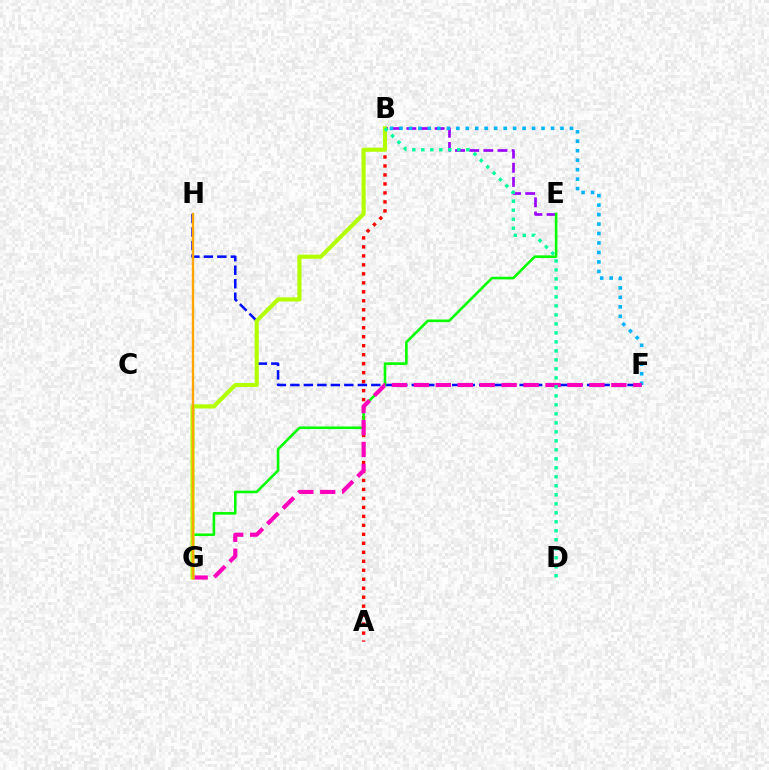{('A', 'B'): [{'color': '#ff0000', 'line_style': 'dotted', 'thickness': 2.44}], ('B', 'E'): [{'color': '#9b00ff', 'line_style': 'dashed', 'thickness': 1.92}], ('F', 'H'): [{'color': '#0010ff', 'line_style': 'dashed', 'thickness': 1.83}], ('B', 'F'): [{'color': '#00b5ff', 'line_style': 'dotted', 'thickness': 2.57}], ('E', 'G'): [{'color': '#08ff00', 'line_style': 'solid', 'thickness': 1.89}], ('F', 'G'): [{'color': '#ff00bd', 'line_style': 'dashed', 'thickness': 2.98}], ('B', 'G'): [{'color': '#b3ff00', 'line_style': 'solid', 'thickness': 2.97}], ('B', 'D'): [{'color': '#00ff9d', 'line_style': 'dotted', 'thickness': 2.44}], ('G', 'H'): [{'color': '#ffa500', 'line_style': 'solid', 'thickness': 1.72}]}